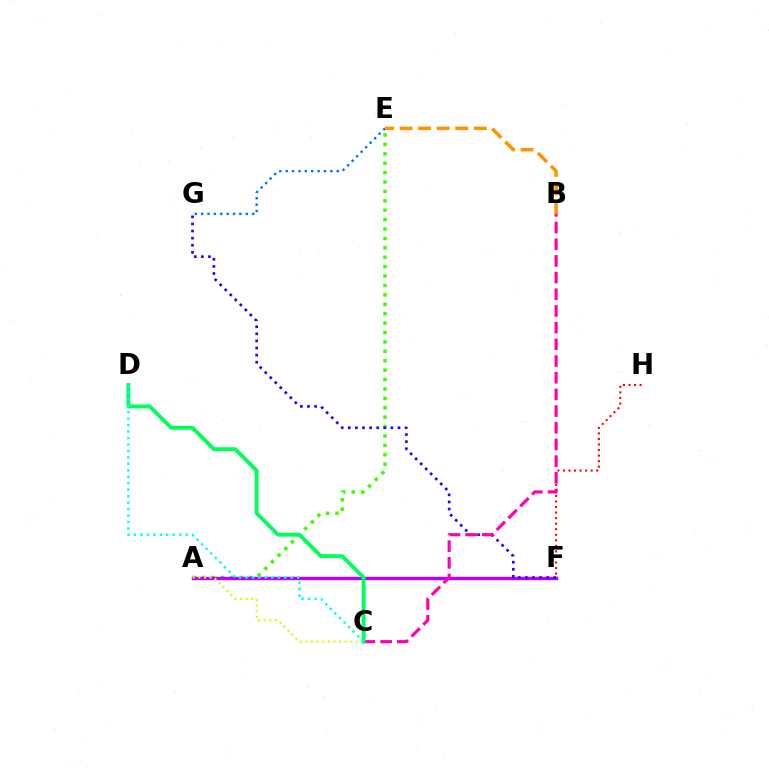{('A', 'E'): [{'color': '#3dff00', 'line_style': 'dotted', 'thickness': 2.56}], ('A', 'F'): [{'color': '#b900ff', 'line_style': 'solid', 'thickness': 2.47}], ('F', 'G'): [{'color': '#2500ff', 'line_style': 'dotted', 'thickness': 1.93}], ('E', 'G'): [{'color': '#0074ff', 'line_style': 'dotted', 'thickness': 1.73}], ('B', 'E'): [{'color': '#ff9400', 'line_style': 'dashed', 'thickness': 2.52}], ('F', 'H'): [{'color': '#ff0000', 'line_style': 'dotted', 'thickness': 1.51}], ('A', 'C'): [{'color': '#d1ff00', 'line_style': 'dotted', 'thickness': 1.53}], ('B', 'C'): [{'color': '#ff00ac', 'line_style': 'dashed', 'thickness': 2.27}], ('C', 'D'): [{'color': '#00ff5c', 'line_style': 'solid', 'thickness': 2.79}, {'color': '#00fff6', 'line_style': 'dotted', 'thickness': 1.76}]}